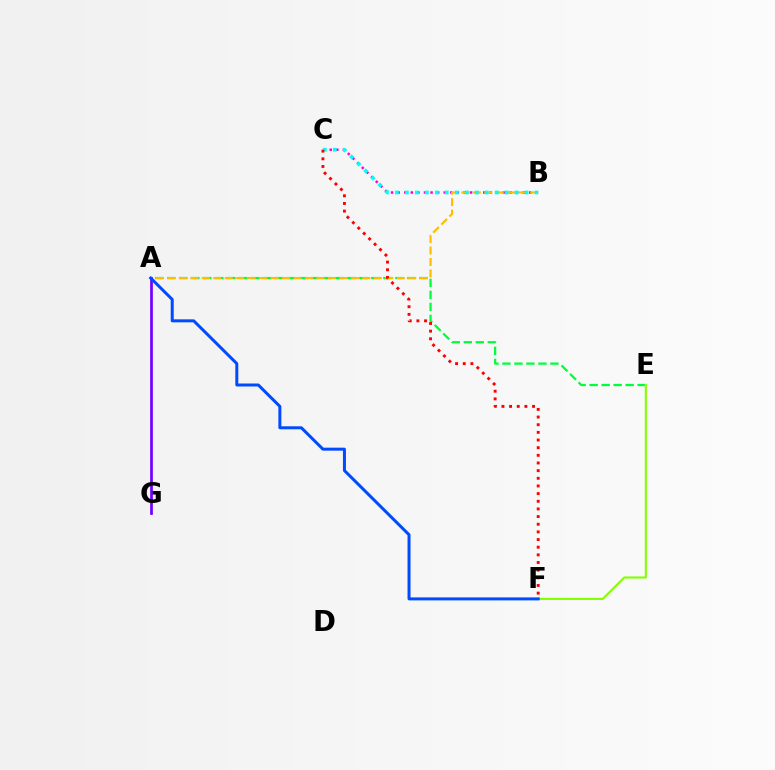{('A', 'E'): [{'color': '#00ff39', 'line_style': 'dashed', 'thickness': 1.63}], ('B', 'C'): [{'color': '#ff00cf', 'line_style': 'dotted', 'thickness': 1.79}, {'color': '#00fff6', 'line_style': 'dotted', 'thickness': 2.71}], ('A', 'B'): [{'color': '#ffbd00', 'line_style': 'dashed', 'thickness': 1.56}], ('A', 'G'): [{'color': '#7200ff', 'line_style': 'solid', 'thickness': 1.96}], ('E', 'F'): [{'color': '#84ff00', 'line_style': 'solid', 'thickness': 1.53}], ('A', 'F'): [{'color': '#004bff', 'line_style': 'solid', 'thickness': 2.16}], ('C', 'F'): [{'color': '#ff0000', 'line_style': 'dotted', 'thickness': 2.08}]}